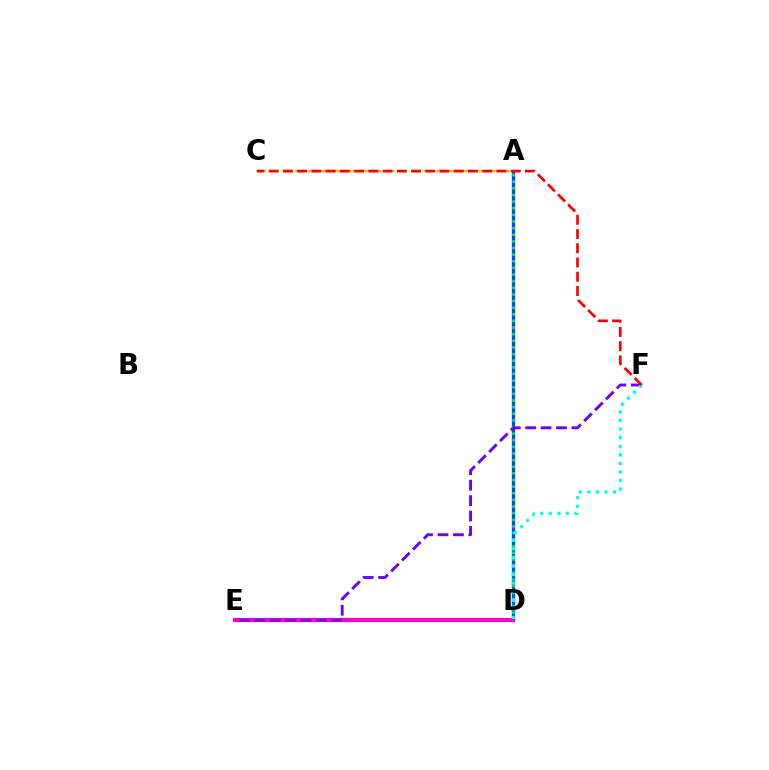{('A', 'D'): [{'color': '#84ff00', 'line_style': 'dashed', 'thickness': 2.16}, {'color': '#004bff', 'line_style': 'solid', 'thickness': 2.37}, {'color': '#00ff39', 'line_style': 'dotted', 'thickness': 1.8}], ('D', 'E'): [{'color': '#ff00cf', 'line_style': 'solid', 'thickness': 2.97}], ('E', 'F'): [{'color': '#7200ff', 'line_style': 'dashed', 'thickness': 2.09}], ('A', 'C'): [{'color': '#ffbd00', 'line_style': 'dashed', 'thickness': 1.74}], ('D', 'F'): [{'color': '#00fff6', 'line_style': 'dotted', 'thickness': 2.33}], ('C', 'F'): [{'color': '#ff0000', 'line_style': 'dashed', 'thickness': 1.93}]}